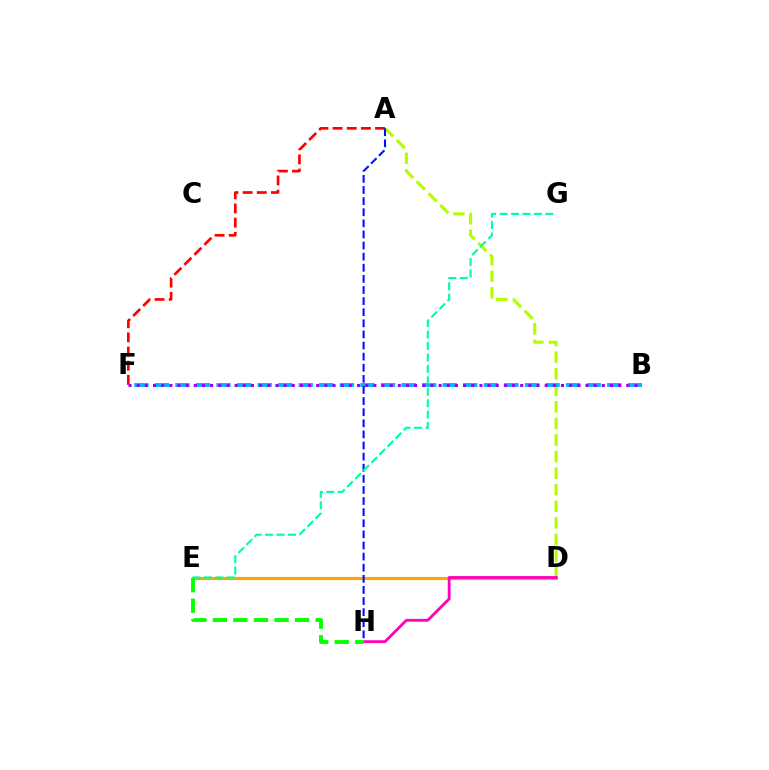{('D', 'E'): [{'color': '#ffa500', 'line_style': 'solid', 'thickness': 2.28}], ('A', 'F'): [{'color': '#ff0000', 'line_style': 'dashed', 'thickness': 1.92}], ('A', 'D'): [{'color': '#b3ff00', 'line_style': 'dashed', 'thickness': 2.25}], ('D', 'H'): [{'color': '#ff00bd', 'line_style': 'solid', 'thickness': 2.05}], ('E', 'H'): [{'color': '#08ff00', 'line_style': 'dashed', 'thickness': 2.79}], ('B', 'F'): [{'color': '#00b5ff', 'line_style': 'dashed', 'thickness': 2.79}, {'color': '#9b00ff', 'line_style': 'dotted', 'thickness': 2.22}], ('A', 'H'): [{'color': '#0010ff', 'line_style': 'dashed', 'thickness': 1.51}], ('E', 'G'): [{'color': '#00ff9d', 'line_style': 'dashed', 'thickness': 1.55}]}